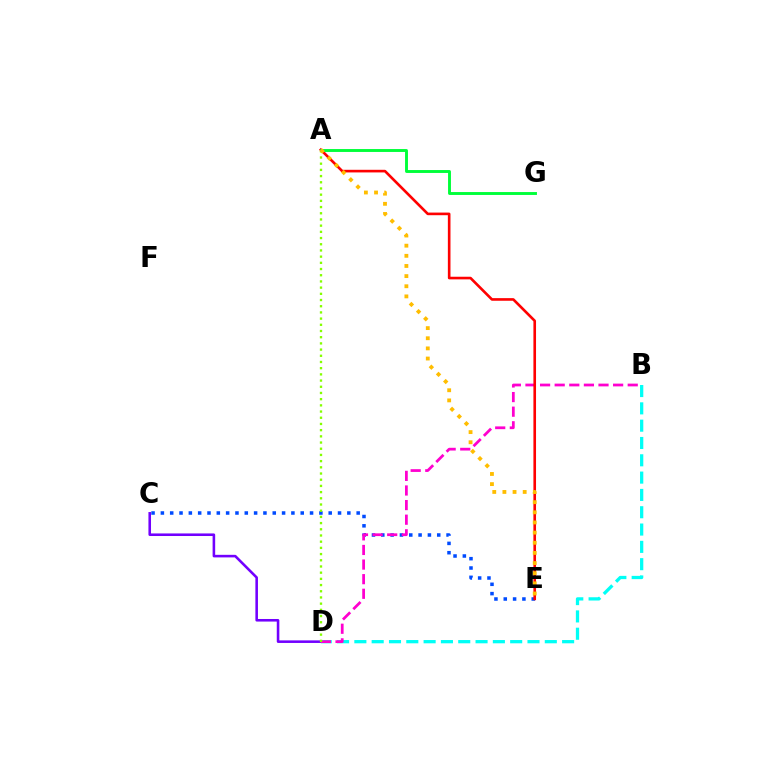{('C', 'D'): [{'color': '#7200ff', 'line_style': 'solid', 'thickness': 1.85}], ('C', 'E'): [{'color': '#004bff', 'line_style': 'dotted', 'thickness': 2.53}], ('B', 'D'): [{'color': '#00fff6', 'line_style': 'dashed', 'thickness': 2.35}, {'color': '#ff00cf', 'line_style': 'dashed', 'thickness': 1.98}], ('A', 'D'): [{'color': '#84ff00', 'line_style': 'dotted', 'thickness': 1.68}], ('A', 'E'): [{'color': '#ff0000', 'line_style': 'solid', 'thickness': 1.89}, {'color': '#ffbd00', 'line_style': 'dotted', 'thickness': 2.76}], ('A', 'G'): [{'color': '#00ff39', 'line_style': 'solid', 'thickness': 2.09}]}